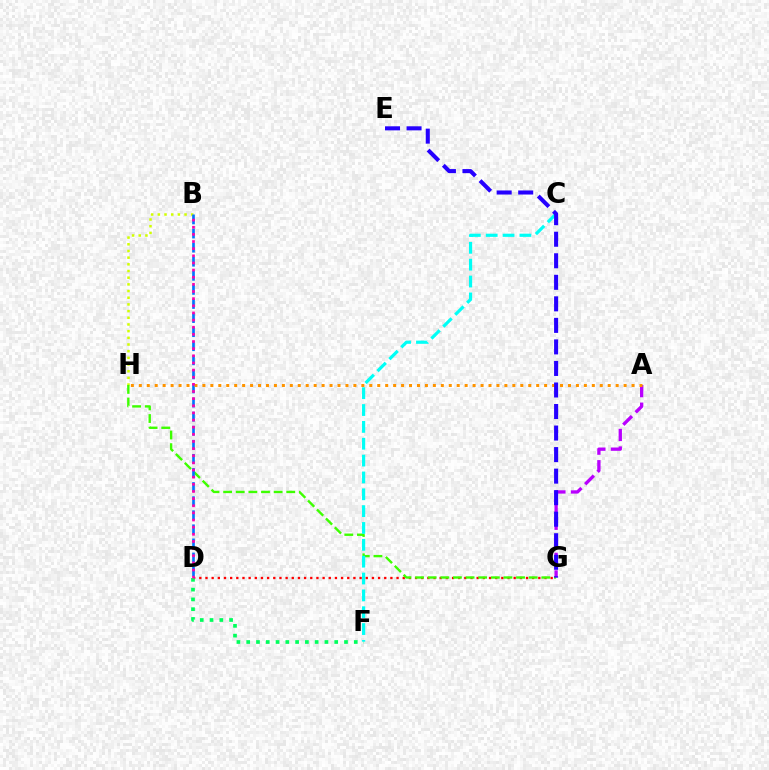{('B', 'H'): [{'color': '#d1ff00', 'line_style': 'dotted', 'thickness': 1.82}], ('D', 'G'): [{'color': '#ff0000', 'line_style': 'dotted', 'thickness': 1.67}], ('G', 'H'): [{'color': '#3dff00', 'line_style': 'dashed', 'thickness': 1.72}], ('D', 'F'): [{'color': '#00ff5c', 'line_style': 'dotted', 'thickness': 2.66}], ('A', 'G'): [{'color': '#b900ff', 'line_style': 'dashed', 'thickness': 2.39}], ('C', 'F'): [{'color': '#00fff6', 'line_style': 'dashed', 'thickness': 2.29}], ('B', 'D'): [{'color': '#0074ff', 'line_style': 'dashed', 'thickness': 1.91}, {'color': '#ff00ac', 'line_style': 'dotted', 'thickness': 1.94}], ('A', 'H'): [{'color': '#ff9400', 'line_style': 'dotted', 'thickness': 2.16}], ('E', 'G'): [{'color': '#2500ff', 'line_style': 'dashed', 'thickness': 2.93}]}